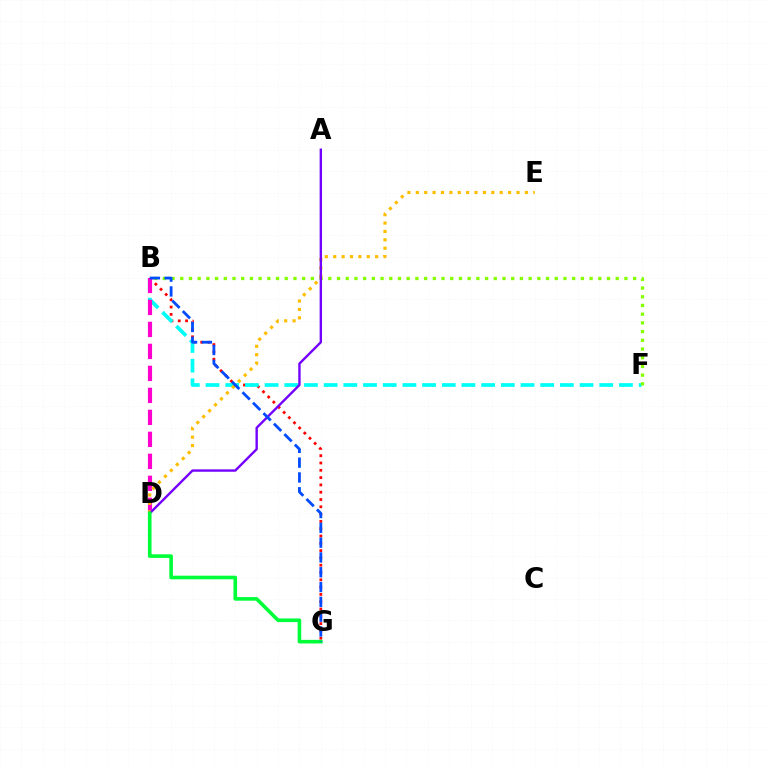{('B', 'G'): [{'color': '#ff0000', 'line_style': 'dotted', 'thickness': 1.98}, {'color': '#004bff', 'line_style': 'dashed', 'thickness': 2.01}], ('B', 'F'): [{'color': '#00fff6', 'line_style': 'dashed', 'thickness': 2.67}, {'color': '#84ff00', 'line_style': 'dotted', 'thickness': 2.37}], ('B', 'D'): [{'color': '#ff00cf', 'line_style': 'dashed', 'thickness': 2.99}], ('D', 'E'): [{'color': '#ffbd00', 'line_style': 'dotted', 'thickness': 2.28}], ('A', 'D'): [{'color': '#7200ff', 'line_style': 'solid', 'thickness': 1.71}], ('D', 'G'): [{'color': '#00ff39', 'line_style': 'solid', 'thickness': 2.61}]}